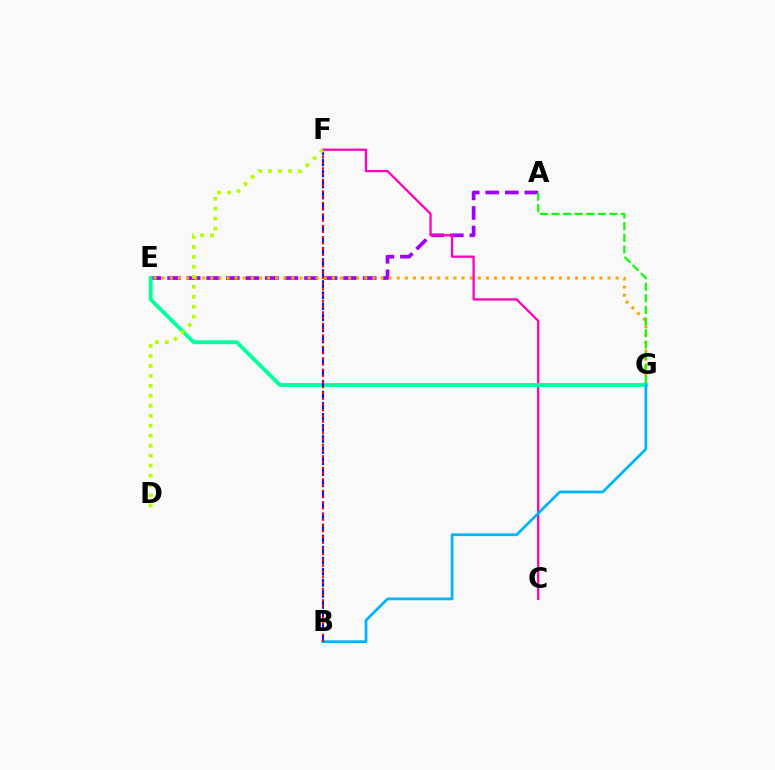{('A', 'E'): [{'color': '#9b00ff', 'line_style': 'dashed', 'thickness': 2.66}], ('E', 'G'): [{'color': '#ffa500', 'line_style': 'dotted', 'thickness': 2.2}, {'color': '#00ff9d', 'line_style': 'solid', 'thickness': 2.77}], ('C', 'F'): [{'color': '#ff00bd', 'line_style': 'solid', 'thickness': 1.64}], ('A', 'G'): [{'color': '#08ff00', 'line_style': 'dashed', 'thickness': 1.57}], ('B', 'G'): [{'color': '#00b5ff', 'line_style': 'solid', 'thickness': 1.98}], ('B', 'F'): [{'color': '#0010ff', 'line_style': 'dashed', 'thickness': 1.5}, {'color': '#ff0000', 'line_style': 'dotted', 'thickness': 1.56}], ('D', 'F'): [{'color': '#b3ff00', 'line_style': 'dotted', 'thickness': 2.71}]}